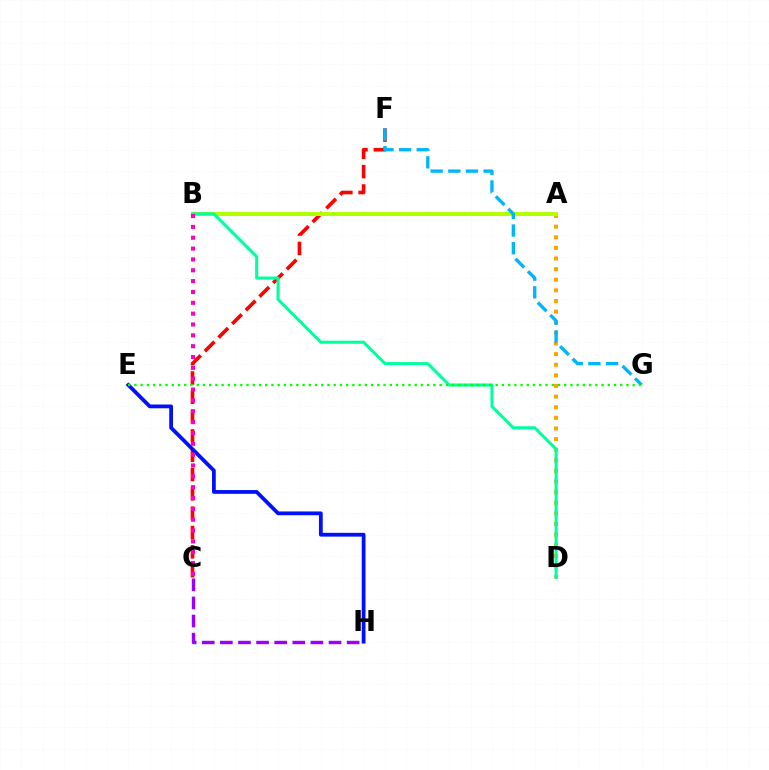{('C', 'F'): [{'color': '#ff0000', 'line_style': 'dashed', 'thickness': 2.62}], ('A', 'D'): [{'color': '#ffa500', 'line_style': 'dotted', 'thickness': 2.89}], ('C', 'H'): [{'color': '#9b00ff', 'line_style': 'dashed', 'thickness': 2.46}], ('E', 'H'): [{'color': '#0010ff', 'line_style': 'solid', 'thickness': 2.72}], ('A', 'B'): [{'color': '#b3ff00', 'line_style': 'solid', 'thickness': 2.88}], ('F', 'G'): [{'color': '#00b5ff', 'line_style': 'dashed', 'thickness': 2.4}], ('B', 'D'): [{'color': '#00ff9d', 'line_style': 'solid', 'thickness': 2.19}], ('E', 'G'): [{'color': '#08ff00', 'line_style': 'dotted', 'thickness': 1.69}], ('B', 'C'): [{'color': '#ff00bd', 'line_style': 'dotted', 'thickness': 2.95}]}